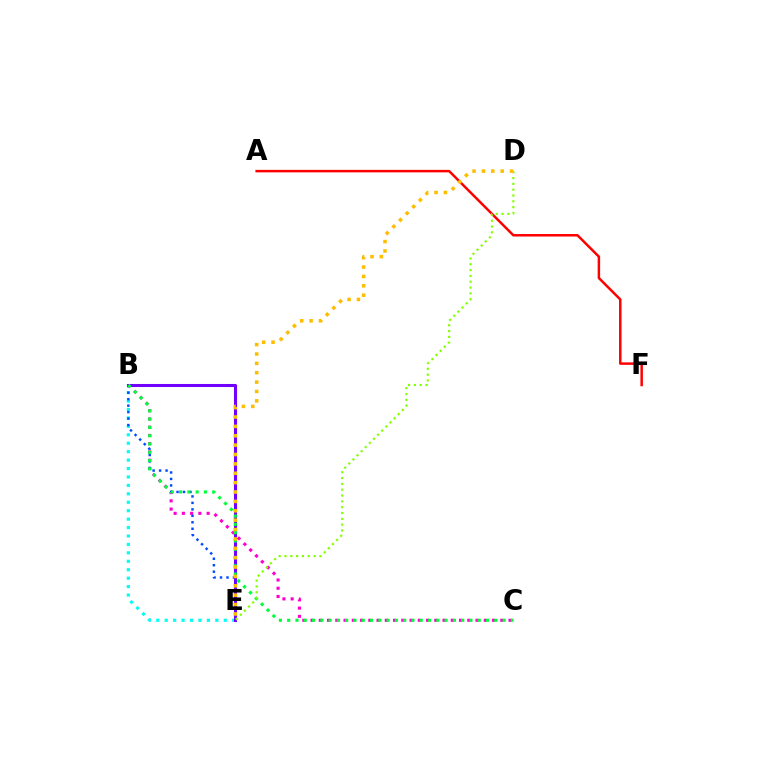{('B', 'E'): [{'color': '#00fff6', 'line_style': 'dotted', 'thickness': 2.29}, {'color': '#004bff', 'line_style': 'dotted', 'thickness': 1.76}, {'color': '#7200ff', 'line_style': 'solid', 'thickness': 2.19}], ('B', 'C'): [{'color': '#ff00cf', 'line_style': 'dotted', 'thickness': 2.24}, {'color': '#00ff39', 'line_style': 'dotted', 'thickness': 2.25}], ('A', 'F'): [{'color': '#ff0000', 'line_style': 'solid', 'thickness': 1.79}], ('D', 'E'): [{'color': '#84ff00', 'line_style': 'dotted', 'thickness': 1.58}, {'color': '#ffbd00', 'line_style': 'dotted', 'thickness': 2.55}]}